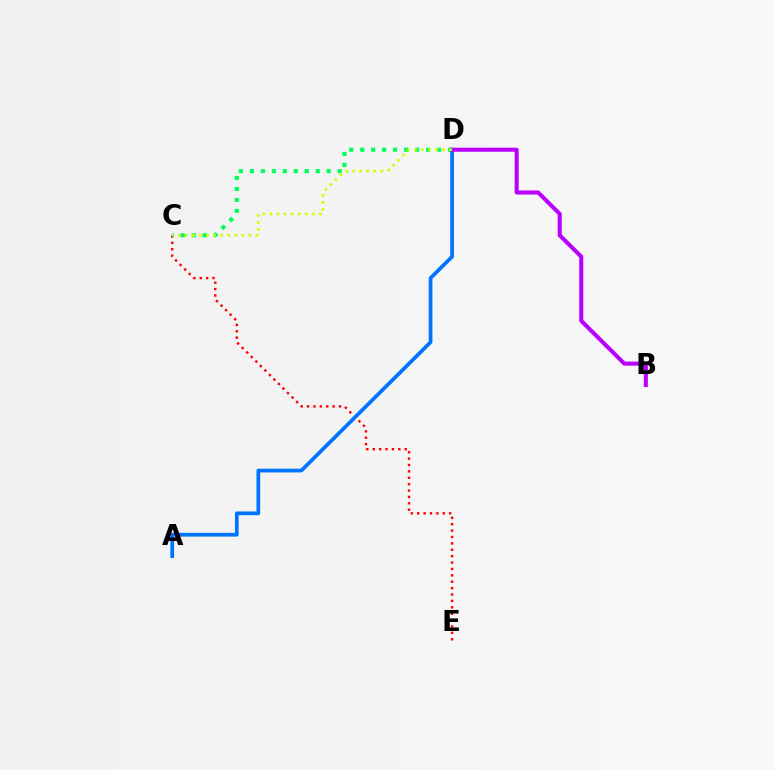{('C', 'E'): [{'color': '#ff0000', 'line_style': 'dotted', 'thickness': 1.74}], ('C', 'D'): [{'color': '#00ff5c', 'line_style': 'dotted', 'thickness': 2.98}, {'color': '#d1ff00', 'line_style': 'dotted', 'thickness': 1.92}], ('A', 'D'): [{'color': '#0074ff', 'line_style': 'solid', 'thickness': 2.68}], ('B', 'D'): [{'color': '#b900ff', 'line_style': 'solid', 'thickness': 2.92}]}